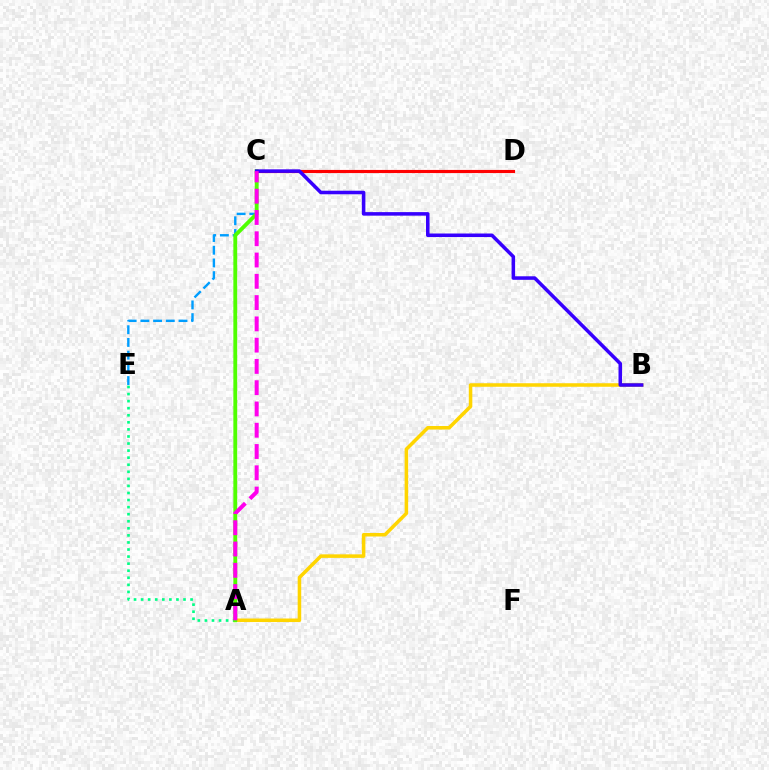{('A', 'B'): [{'color': '#ffd500', 'line_style': 'solid', 'thickness': 2.54}], ('A', 'E'): [{'color': '#00ff86', 'line_style': 'dotted', 'thickness': 1.92}], ('C', 'E'): [{'color': '#009eff', 'line_style': 'dashed', 'thickness': 1.73}], ('A', 'C'): [{'color': '#4fff00', 'line_style': 'solid', 'thickness': 2.77}, {'color': '#ff00ed', 'line_style': 'dashed', 'thickness': 2.89}], ('C', 'D'): [{'color': '#ff0000', 'line_style': 'solid', 'thickness': 2.26}], ('B', 'C'): [{'color': '#3700ff', 'line_style': 'solid', 'thickness': 2.55}]}